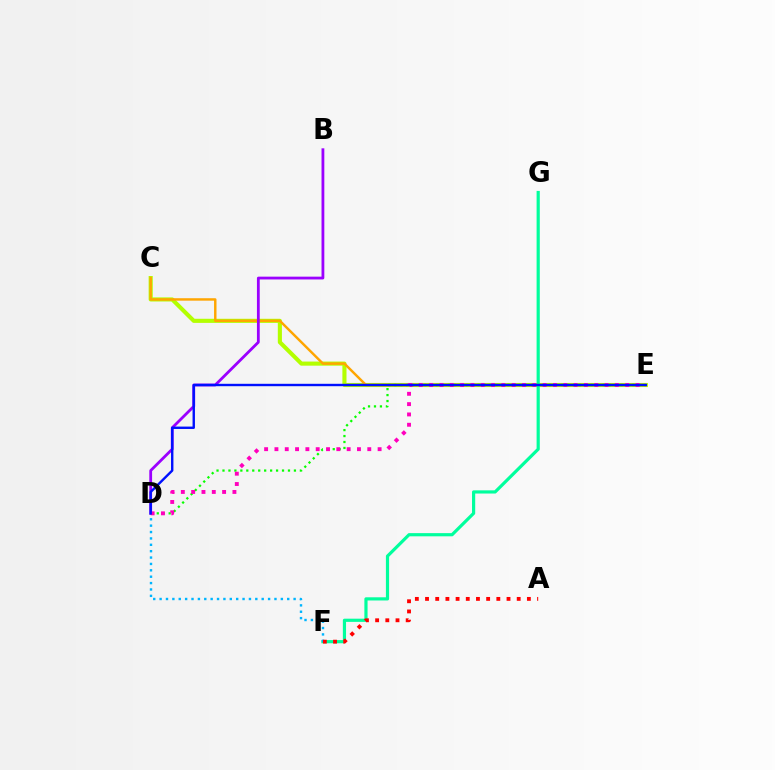{('C', 'E'): [{'color': '#b3ff00', 'line_style': 'solid', 'thickness': 2.96}, {'color': '#ffa500', 'line_style': 'solid', 'thickness': 1.76}], ('B', 'D'): [{'color': '#9b00ff', 'line_style': 'solid', 'thickness': 2.01}], ('F', 'G'): [{'color': '#00ff9d', 'line_style': 'solid', 'thickness': 2.29}], ('D', 'F'): [{'color': '#00b5ff', 'line_style': 'dotted', 'thickness': 1.73}], ('D', 'E'): [{'color': '#08ff00', 'line_style': 'dotted', 'thickness': 1.62}, {'color': '#ff00bd', 'line_style': 'dotted', 'thickness': 2.8}, {'color': '#0010ff', 'line_style': 'solid', 'thickness': 1.73}], ('A', 'F'): [{'color': '#ff0000', 'line_style': 'dotted', 'thickness': 2.77}]}